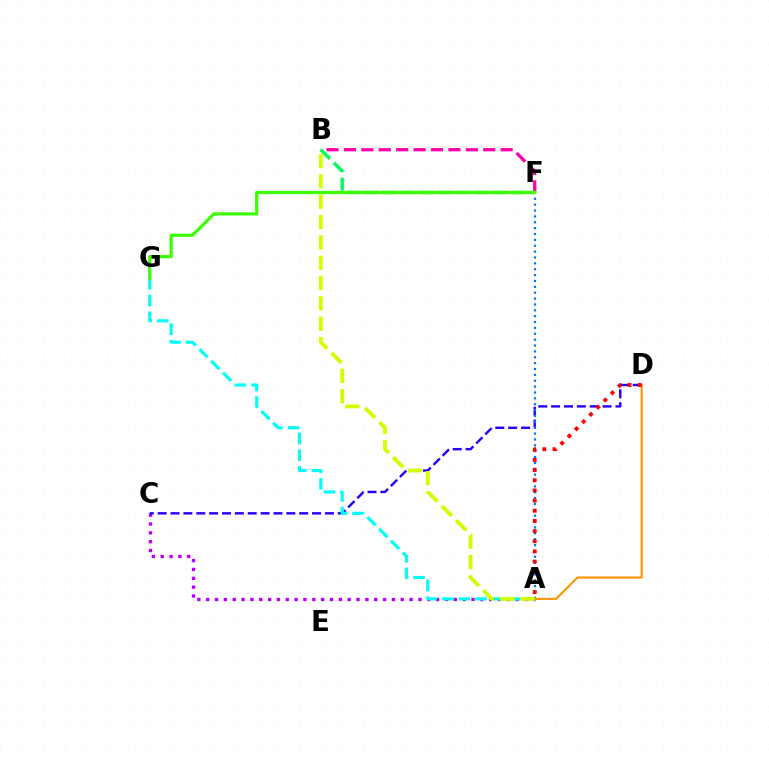{('A', 'C'): [{'color': '#b900ff', 'line_style': 'dotted', 'thickness': 2.4}], ('C', 'D'): [{'color': '#2500ff', 'line_style': 'dashed', 'thickness': 1.75}], ('B', 'F'): [{'color': '#ff00ac', 'line_style': 'dashed', 'thickness': 2.37}, {'color': '#00ff5c', 'line_style': 'dashed', 'thickness': 2.51}], ('A', 'G'): [{'color': '#00fff6', 'line_style': 'dashed', 'thickness': 2.27}], ('A', 'F'): [{'color': '#0074ff', 'line_style': 'dotted', 'thickness': 1.59}], ('A', 'D'): [{'color': '#ff9400', 'line_style': 'solid', 'thickness': 1.5}, {'color': '#ff0000', 'line_style': 'dotted', 'thickness': 2.76}], ('A', 'B'): [{'color': '#d1ff00', 'line_style': 'dashed', 'thickness': 2.76}], ('F', 'G'): [{'color': '#3dff00', 'line_style': 'solid', 'thickness': 2.32}]}